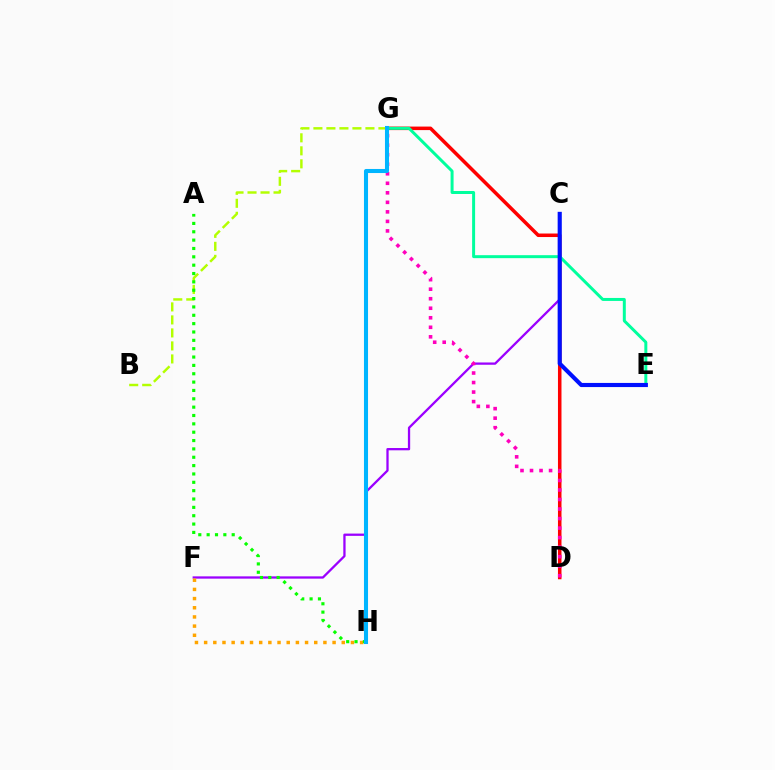{('D', 'G'): [{'color': '#ff0000', 'line_style': 'solid', 'thickness': 2.53}, {'color': '#ff00bd', 'line_style': 'dotted', 'thickness': 2.59}], ('C', 'F'): [{'color': '#9b00ff', 'line_style': 'solid', 'thickness': 1.64}], ('B', 'G'): [{'color': '#b3ff00', 'line_style': 'dashed', 'thickness': 1.77}], ('E', 'G'): [{'color': '#00ff9d', 'line_style': 'solid', 'thickness': 2.15}], ('F', 'H'): [{'color': '#ffa500', 'line_style': 'dotted', 'thickness': 2.49}], ('A', 'H'): [{'color': '#08ff00', 'line_style': 'dotted', 'thickness': 2.27}], ('G', 'H'): [{'color': '#00b5ff', 'line_style': 'solid', 'thickness': 2.93}], ('C', 'E'): [{'color': '#0010ff', 'line_style': 'solid', 'thickness': 2.97}]}